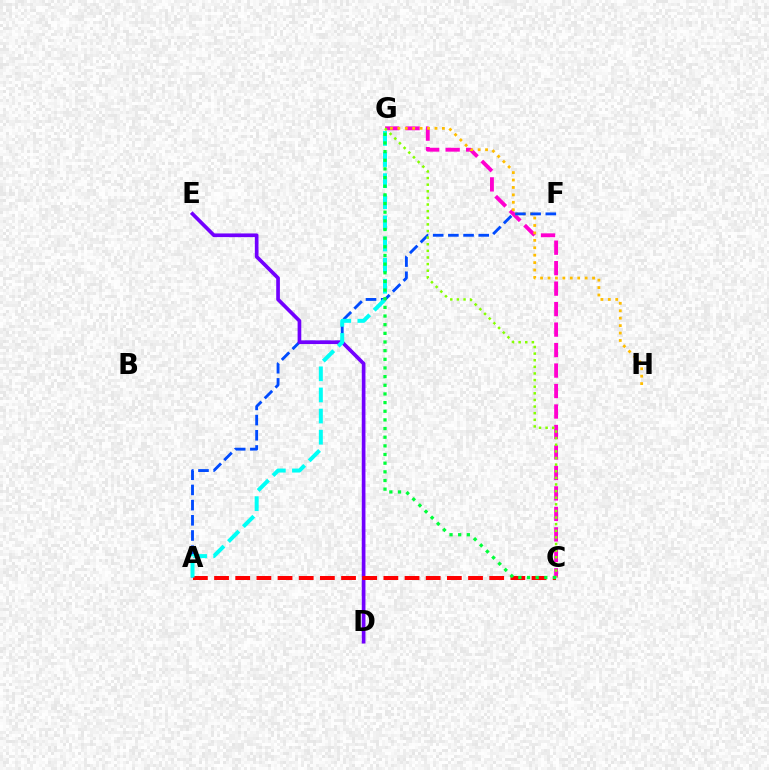{('C', 'G'): [{'color': '#ff00cf', 'line_style': 'dashed', 'thickness': 2.78}, {'color': '#84ff00', 'line_style': 'dotted', 'thickness': 1.8}, {'color': '#00ff39', 'line_style': 'dotted', 'thickness': 2.35}], ('G', 'H'): [{'color': '#ffbd00', 'line_style': 'dotted', 'thickness': 2.02}], ('A', 'F'): [{'color': '#004bff', 'line_style': 'dashed', 'thickness': 2.06}], ('D', 'E'): [{'color': '#7200ff', 'line_style': 'solid', 'thickness': 2.65}], ('A', 'C'): [{'color': '#ff0000', 'line_style': 'dashed', 'thickness': 2.88}], ('A', 'G'): [{'color': '#00fff6', 'line_style': 'dashed', 'thickness': 2.87}]}